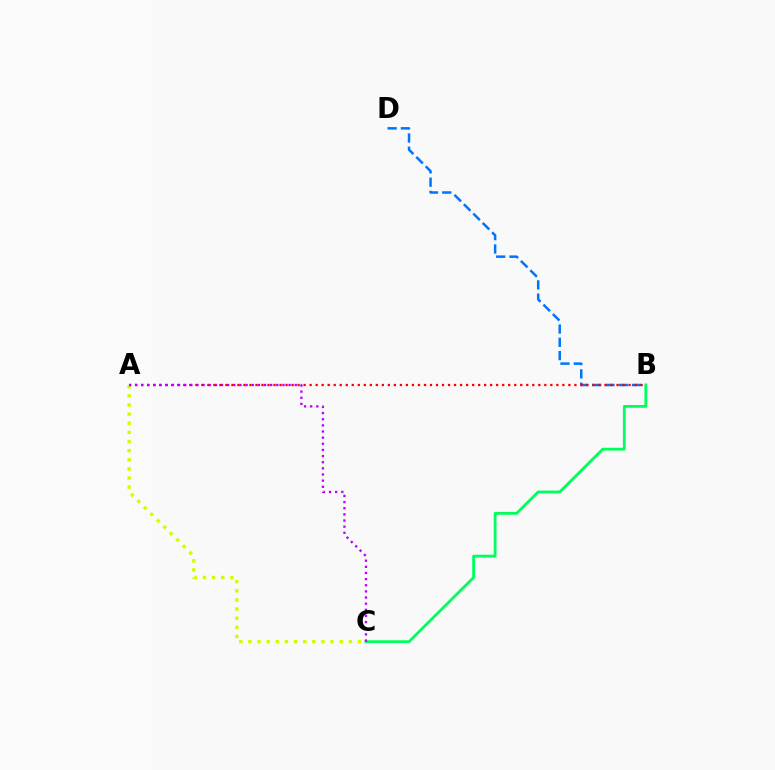{('A', 'C'): [{'color': '#d1ff00', 'line_style': 'dotted', 'thickness': 2.48}, {'color': '#b900ff', 'line_style': 'dotted', 'thickness': 1.67}], ('B', 'D'): [{'color': '#0074ff', 'line_style': 'dashed', 'thickness': 1.8}], ('A', 'B'): [{'color': '#ff0000', 'line_style': 'dotted', 'thickness': 1.63}], ('B', 'C'): [{'color': '#00ff5c', 'line_style': 'solid', 'thickness': 2.02}]}